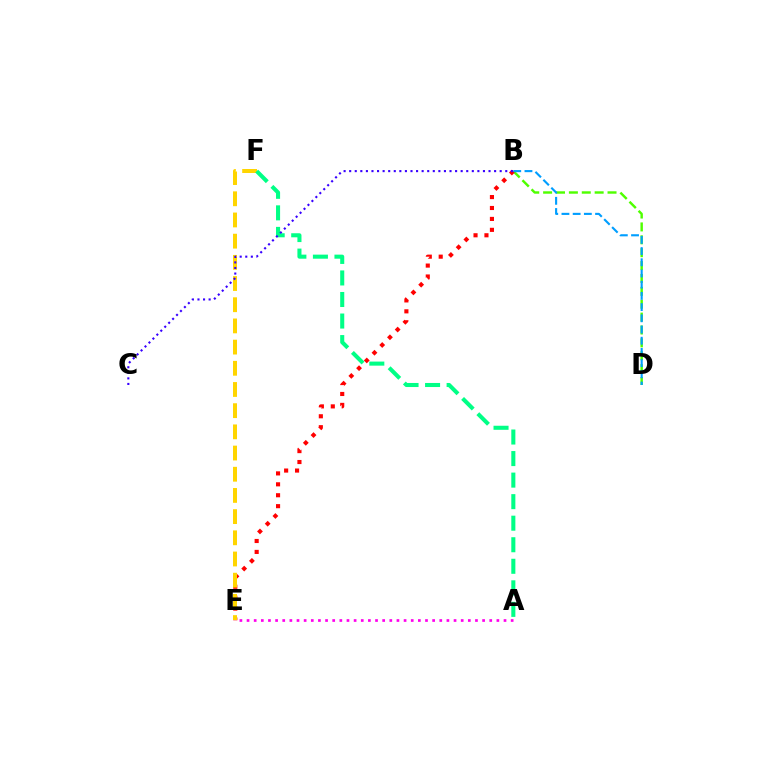{('B', 'D'): [{'color': '#4fff00', 'line_style': 'dashed', 'thickness': 1.75}, {'color': '#009eff', 'line_style': 'dashed', 'thickness': 1.52}], ('B', 'E'): [{'color': '#ff0000', 'line_style': 'dotted', 'thickness': 2.97}], ('E', 'F'): [{'color': '#ffd500', 'line_style': 'dashed', 'thickness': 2.88}], ('A', 'F'): [{'color': '#00ff86', 'line_style': 'dashed', 'thickness': 2.93}], ('B', 'C'): [{'color': '#3700ff', 'line_style': 'dotted', 'thickness': 1.51}], ('A', 'E'): [{'color': '#ff00ed', 'line_style': 'dotted', 'thickness': 1.94}]}